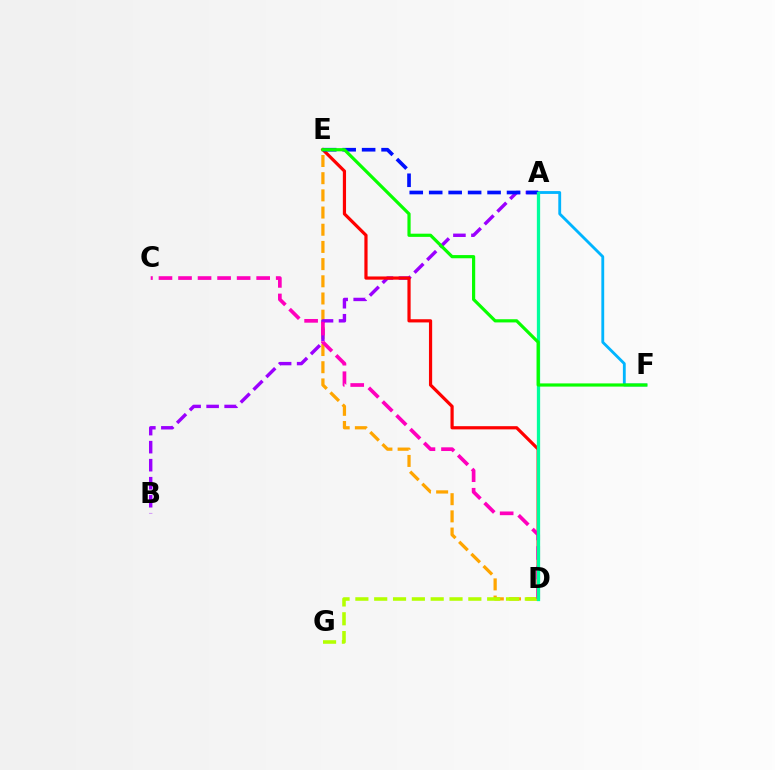{('A', 'F'): [{'color': '#00b5ff', 'line_style': 'solid', 'thickness': 2.04}], ('D', 'E'): [{'color': '#ffa500', 'line_style': 'dashed', 'thickness': 2.33}, {'color': '#ff0000', 'line_style': 'solid', 'thickness': 2.3}], ('A', 'B'): [{'color': '#9b00ff', 'line_style': 'dashed', 'thickness': 2.45}], ('A', 'E'): [{'color': '#0010ff', 'line_style': 'dashed', 'thickness': 2.64}], ('D', 'G'): [{'color': '#b3ff00', 'line_style': 'dashed', 'thickness': 2.56}], ('C', 'D'): [{'color': '#ff00bd', 'line_style': 'dashed', 'thickness': 2.65}], ('A', 'D'): [{'color': '#00ff9d', 'line_style': 'solid', 'thickness': 2.36}], ('E', 'F'): [{'color': '#08ff00', 'line_style': 'solid', 'thickness': 2.3}]}